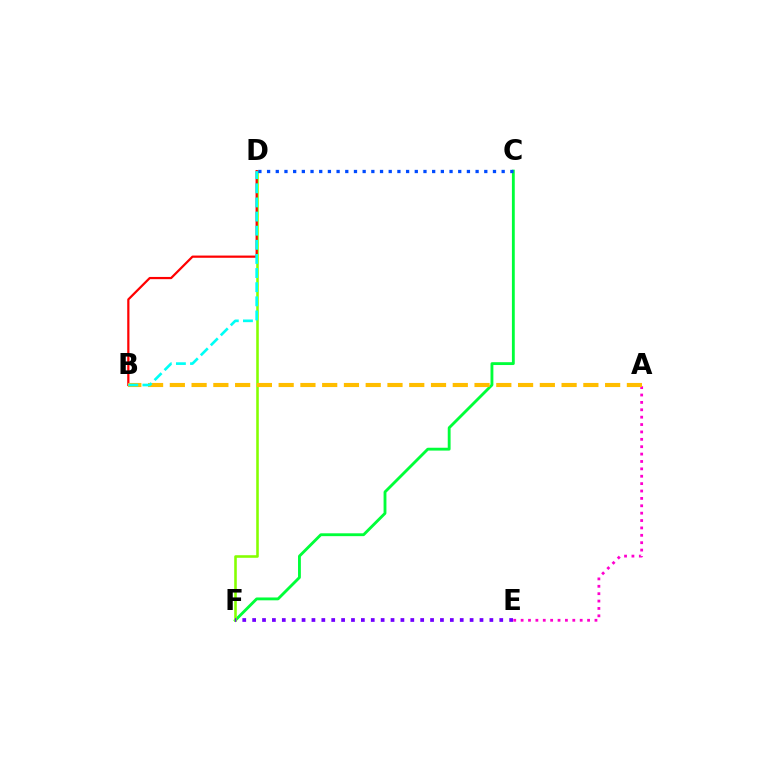{('C', 'F'): [{'color': '#00ff39', 'line_style': 'solid', 'thickness': 2.05}], ('D', 'F'): [{'color': '#84ff00', 'line_style': 'solid', 'thickness': 1.86}], ('E', 'F'): [{'color': '#7200ff', 'line_style': 'dotted', 'thickness': 2.69}], ('B', 'D'): [{'color': '#ff0000', 'line_style': 'solid', 'thickness': 1.6}, {'color': '#00fff6', 'line_style': 'dashed', 'thickness': 1.92}], ('A', 'E'): [{'color': '#ff00cf', 'line_style': 'dotted', 'thickness': 2.01}], ('C', 'D'): [{'color': '#004bff', 'line_style': 'dotted', 'thickness': 2.36}], ('A', 'B'): [{'color': '#ffbd00', 'line_style': 'dashed', 'thickness': 2.96}]}